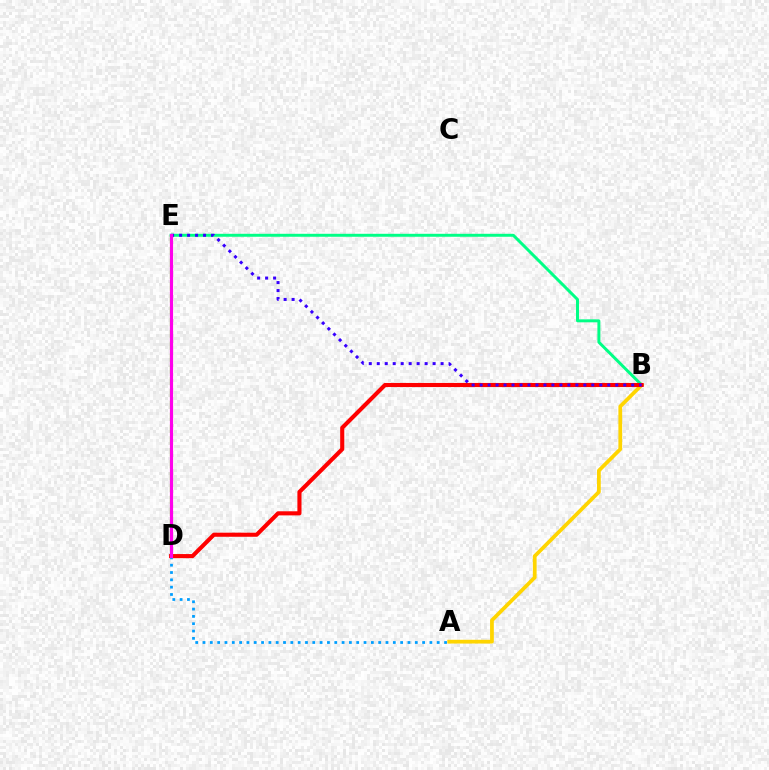{('A', 'B'): [{'color': '#ffd500', 'line_style': 'solid', 'thickness': 2.7}], ('B', 'E'): [{'color': '#00ff86', 'line_style': 'solid', 'thickness': 2.13}, {'color': '#3700ff', 'line_style': 'dotted', 'thickness': 2.17}], ('B', 'D'): [{'color': '#ff0000', 'line_style': 'solid', 'thickness': 2.95}], ('D', 'E'): [{'color': '#4fff00', 'line_style': 'dashed', 'thickness': 1.61}, {'color': '#ff00ed', 'line_style': 'solid', 'thickness': 2.28}], ('A', 'D'): [{'color': '#009eff', 'line_style': 'dotted', 'thickness': 1.99}]}